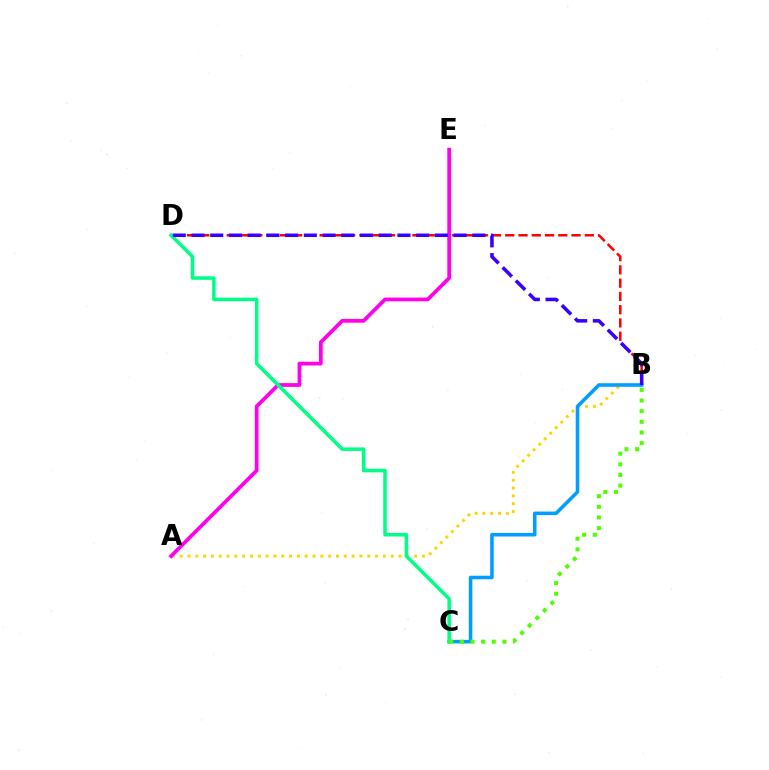{('A', 'B'): [{'color': '#ffd500', 'line_style': 'dotted', 'thickness': 2.12}], ('B', 'D'): [{'color': '#ff0000', 'line_style': 'dashed', 'thickness': 1.8}, {'color': '#3700ff', 'line_style': 'dashed', 'thickness': 2.54}], ('B', 'C'): [{'color': '#009eff', 'line_style': 'solid', 'thickness': 2.56}, {'color': '#4fff00', 'line_style': 'dotted', 'thickness': 2.89}], ('A', 'E'): [{'color': '#ff00ed', 'line_style': 'solid', 'thickness': 2.69}], ('C', 'D'): [{'color': '#00ff86', 'line_style': 'solid', 'thickness': 2.54}]}